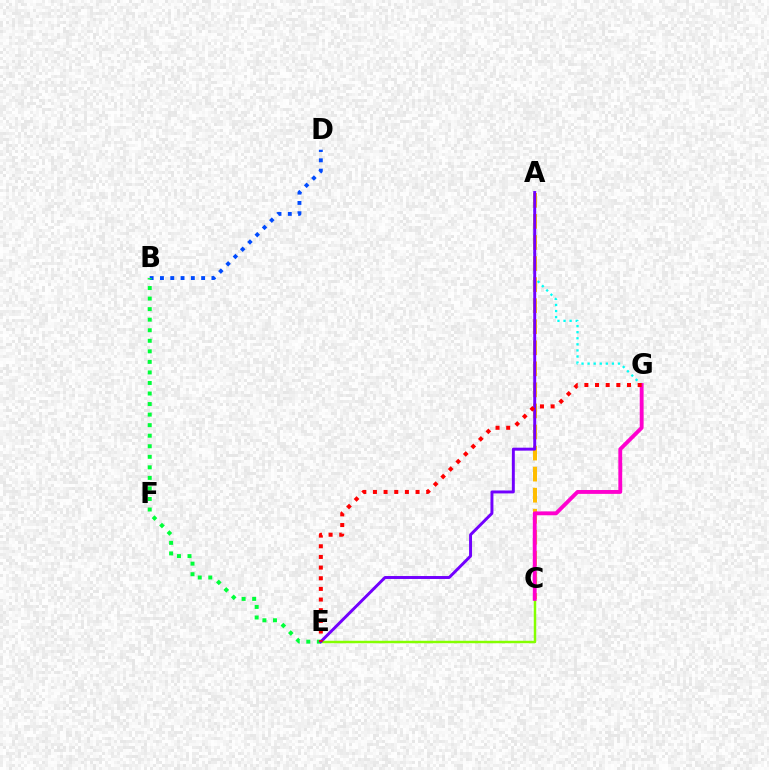{('B', 'D'): [{'color': '#004bff', 'line_style': 'dotted', 'thickness': 2.8}], ('C', 'E'): [{'color': '#84ff00', 'line_style': 'solid', 'thickness': 1.78}], ('A', 'G'): [{'color': '#00fff6', 'line_style': 'dotted', 'thickness': 1.65}], ('B', 'E'): [{'color': '#00ff39', 'line_style': 'dotted', 'thickness': 2.87}], ('A', 'C'): [{'color': '#ffbd00', 'line_style': 'dashed', 'thickness': 2.86}], ('C', 'G'): [{'color': '#ff00cf', 'line_style': 'solid', 'thickness': 2.78}], ('A', 'E'): [{'color': '#7200ff', 'line_style': 'solid', 'thickness': 2.12}], ('E', 'G'): [{'color': '#ff0000', 'line_style': 'dotted', 'thickness': 2.9}]}